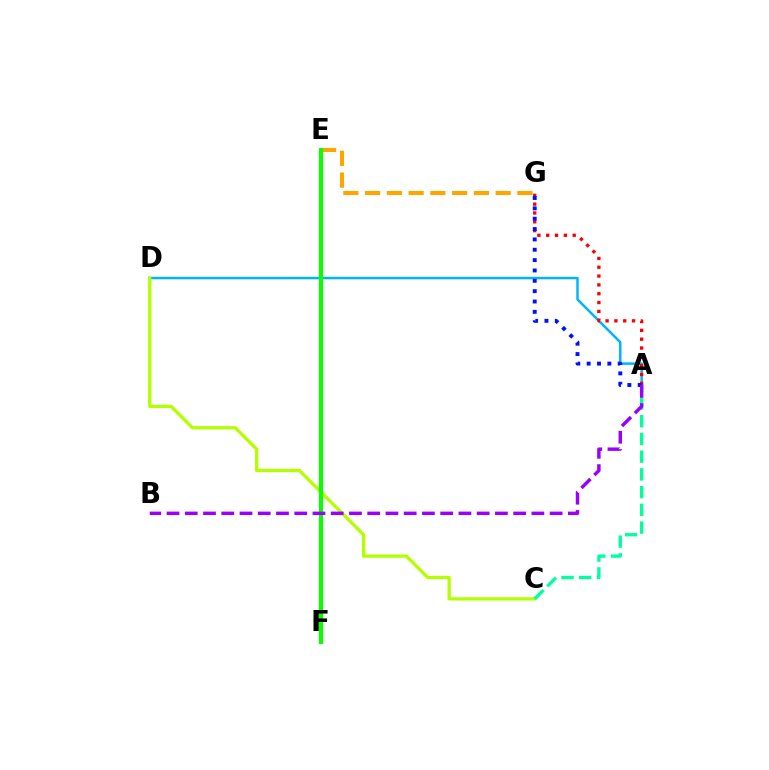{('A', 'D'): [{'color': '#00b5ff', 'line_style': 'solid', 'thickness': 1.8}], ('A', 'G'): [{'color': '#ff0000', 'line_style': 'dotted', 'thickness': 2.4}, {'color': '#0010ff', 'line_style': 'dotted', 'thickness': 2.81}], ('C', 'D'): [{'color': '#b3ff00', 'line_style': 'solid', 'thickness': 2.36}], ('E', 'F'): [{'color': '#ff00bd', 'line_style': 'solid', 'thickness': 2.68}, {'color': '#08ff00', 'line_style': 'solid', 'thickness': 2.99}], ('E', 'G'): [{'color': '#ffa500', 'line_style': 'dashed', 'thickness': 2.96}], ('A', 'C'): [{'color': '#00ff9d', 'line_style': 'dashed', 'thickness': 2.41}], ('A', 'B'): [{'color': '#9b00ff', 'line_style': 'dashed', 'thickness': 2.48}]}